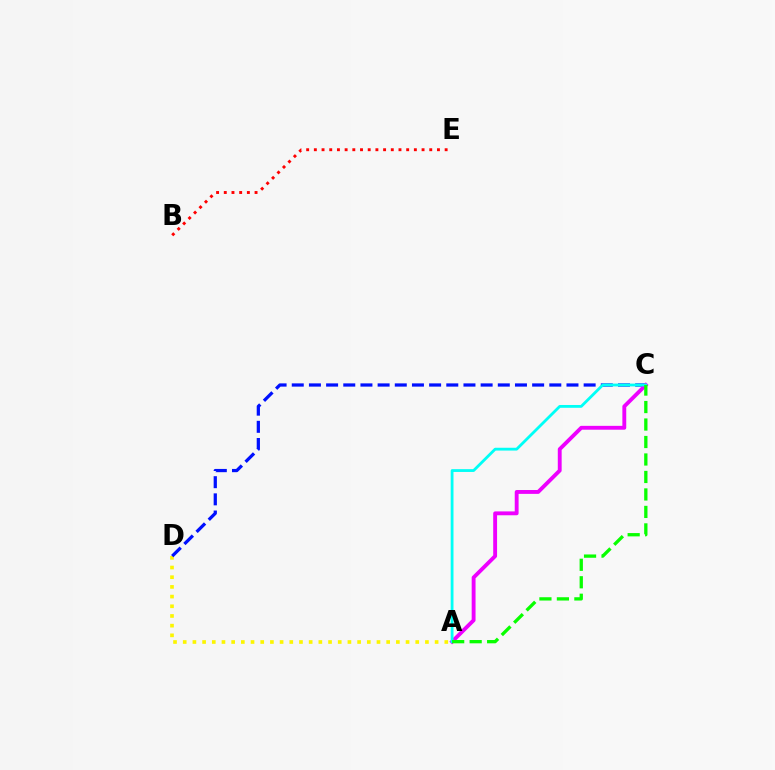{('A', 'D'): [{'color': '#fcf500', 'line_style': 'dotted', 'thickness': 2.63}], ('B', 'E'): [{'color': '#ff0000', 'line_style': 'dotted', 'thickness': 2.09}], ('C', 'D'): [{'color': '#0010ff', 'line_style': 'dashed', 'thickness': 2.33}], ('A', 'C'): [{'color': '#ee00ff', 'line_style': 'solid', 'thickness': 2.78}, {'color': '#00fff6', 'line_style': 'solid', 'thickness': 2.02}, {'color': '#08ff00', 'line_style': 'dashed', 'thickness': 2.37}]}